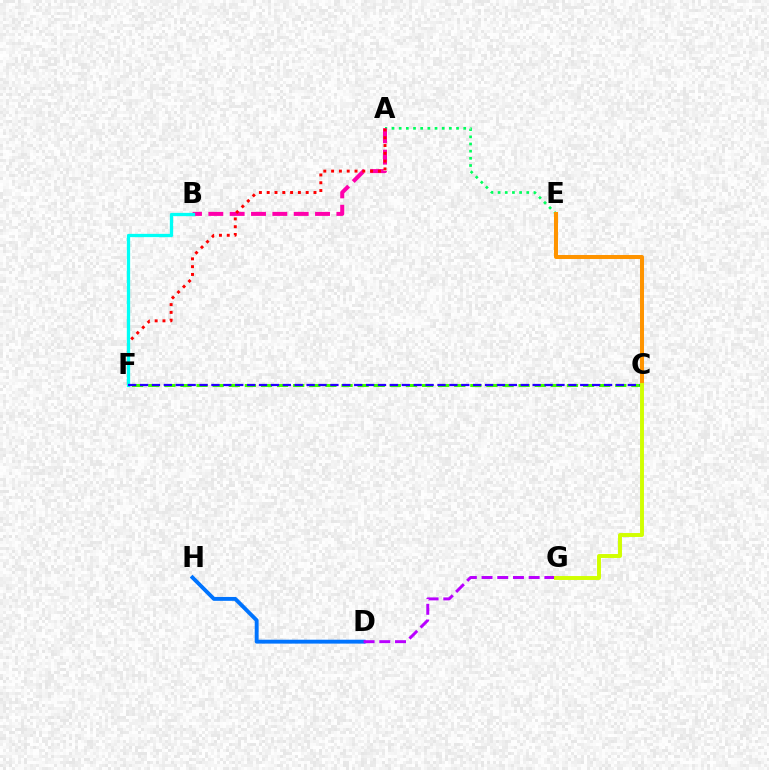{('C', 'F'): [{'color': '#3dff00', 'line_style': 'dashed', 'thickness': 2.19}, {'color': '#2500ff', 'line_style': 'dashed', 'thickness': 1.62}], ('D', 'H'): [{'color': '#0074ff', 'line_style': 'solid', 'thickness': 2.8}], ('A', 'E'): [{'color': '#00ff5c', 'line_style': 'dotted', 'thickness': 1.95}], ('A', 'B'): [{'color': '#ff00ac', 'line_style': 'dashed', 'thickness': 2.9}], ('D', 'G'): [{'color': '#b900ff', 'line_style': 'dashed', 'thickness': 2.13}], ('A', 'F'): [{'color': '#ff0000', 'line_style': 'dotted', 'thickness': 2.12}], ('B', 'F'): [{'color': '#00fff6', 'line_style': 'solid', 'thickness': 2.36}], ('C', 'E'): [{'color': '#ff9400', 'line_style': 'solid', 'thickness': 2.89}], ('C', 'G'): [{'color': '#d1ff00', 'line_style': 'solid', 'thickness': 2.83}]}